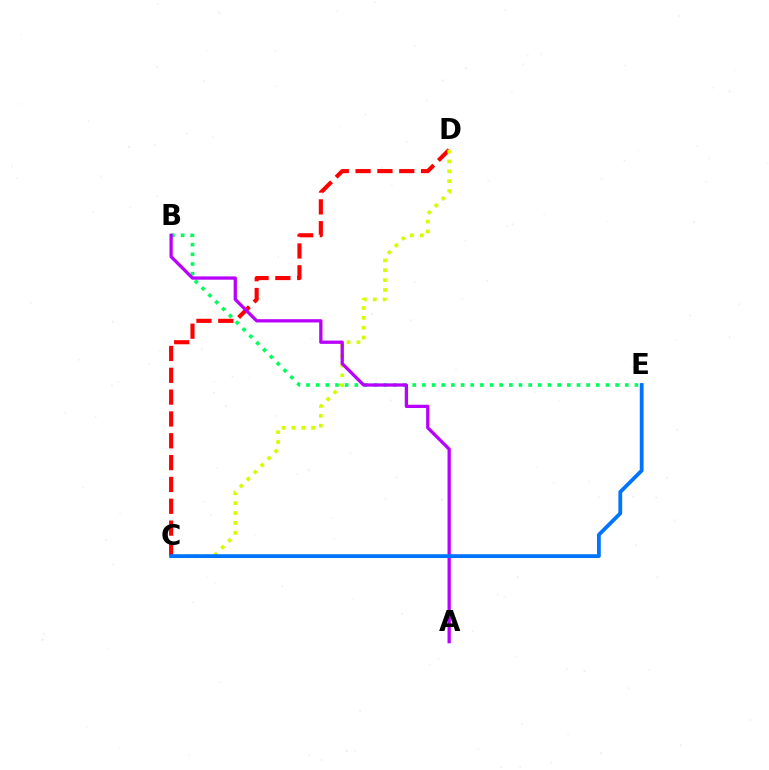{('B', 'E'): [{'color': '#00ff5c', 'line_style': 'dotted', 'thickness': 2.62}], ('C', 'D'): [{'color': '#ff0000', 'line_style': 'dashed', 'thickness': 2.97}, {'color': '#d1ff00', 'line_style': 'dotted', 'thickness': 2.68}], ('A', 'B'): [{'color': '#b900ff', 'line_style': 'solid', 'thickness': 2.36}], ('C', 'E'): [{'color': '#0074ff', 'line_style': 'solid', 'thickness': 2.73}]}